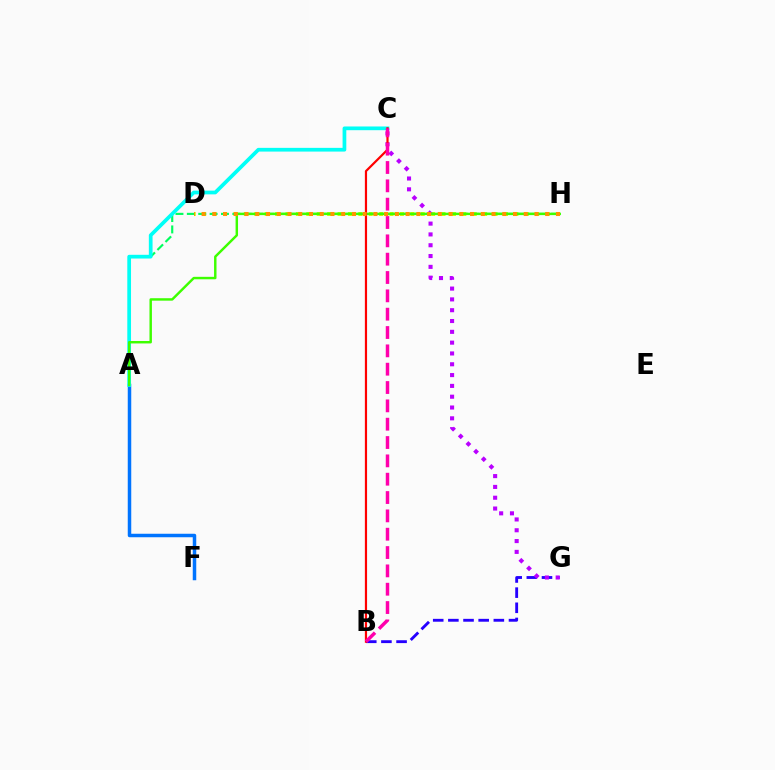{('B', 'G'): [{'color': '#2500ff', 'line_style': 'dashed', 'thickness': 2.06}], ('D', 'H'): [{'color': '#d1ff00', 'line_style': 'dotted', 'thickness': 2.83}, {'color': '#ff9400', 'line_style': 'dotted', 'thickness': 2.92}], ('A', 'H'): [{'color': '#00ff5c', 'line_style': 'dashed', 'thickness': 1.55}, {'color': '#3dff00', 'line_style': 'solid', 'thickness': 1.76}], ('A', 'F'): [{'color': '#0074ff', 'line_style': 'solid', 'thickness': 2.51}], ('A', 'C'): [{'color': '#00fff6', 'line_style': 'solid', 'thickness': 2.68}], ('C', 'G'): [{'color': '#b900ff', 'line_style': 'dotted', 'thickness': 2.94}], ('B', 'C'): [{'color': '#ff0000', 'line_style': 'solid', 'thickness': 1.58}, {'color': '#ff00ac', 'line_style': 'dashed', 'thickness': 2.49}]}